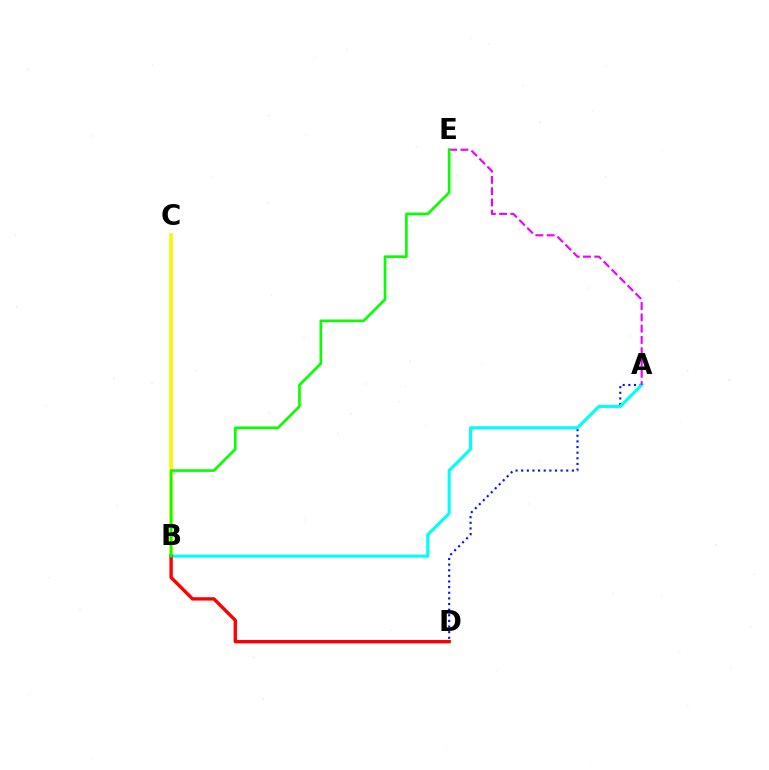{('B', 'C'): [{'color': '#fcf500', 'line_style': 'solid', 'thickness': 2.59}], ('A', 'D'): [{'color': '#0010ff', 'line_style': 'dotted', 'thickness': 1.53}], ('A', 'B'): [{'color': '#00fff6', 'line_style': 'solid', 'thickness': 2.23}], ('B', 'D'): [{'color': '#ff0000', 'line_style': 'solid', 'thickness': 2.43}], ('A', 'E'): [{'color': '#ee00ff', 'line_style': 'dashed', 'thickness': 1.53}], ('B', 'E'): [{'color': '#08ff00', 'line_style': 'solid', 'thickness': 1.91}]}